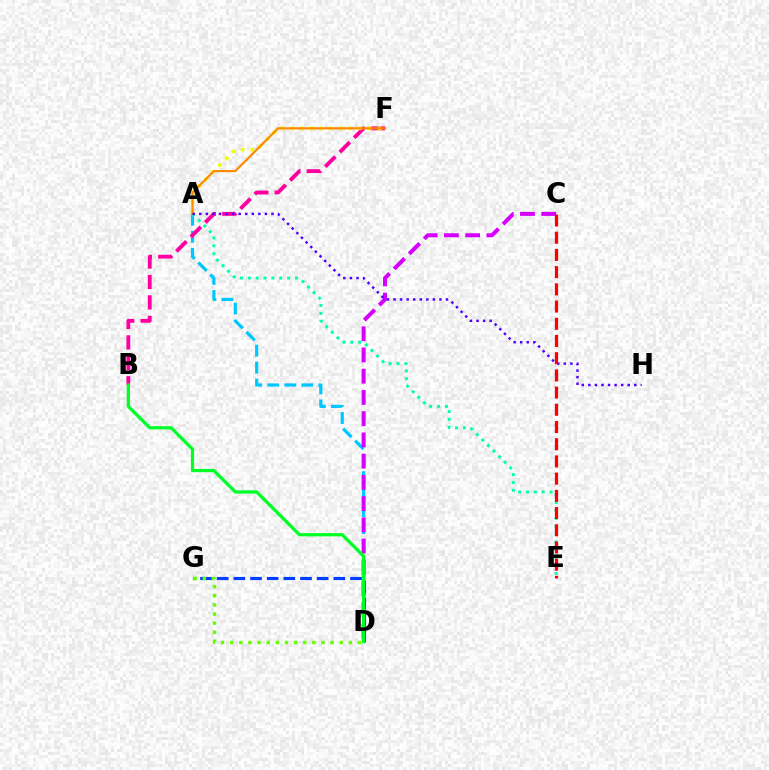{('A', 'D'): [{'color': '#00c7ff', 'line_style': 'dashed', 'thickness': 2.31}], ('B', 'F'): [{'color': '#ff00a0', 'line_style': 'dashed', 'thickness': 2.78}], ('A', 'E'): [{'color': '#00ffaf', 'line_style': 'dotted', 'thickness': 2.14}], ('C', 'D'): [{'color': '#d600ff', 'line_style': 'dashed', 'thickness': 2.88}], ('A', 'F'): [{'color': '#eeff00', 'line_style': 'dotted', 'thickness': 2.64}, {'color': '#ff8800', 'line_style': 'solid', 'thickness': 1.56}], ('D', 'G'): [{'color': '#003fff', 'line_style': 'dashed', 'thickness': 2.26}, {'color': '#66ff00', 'line_style': 'dotted', 'thickness': 2.48}], ('B', 'D'): [{'color': '#00ff27', 'line_style': 'solid', 'thickness': 2.35}], ('A', 'H'): [{'color': '#4f00ff', 'line_style': 'dotted', 'thickness': 1.78}], ('C', 'E'): [{'color': '#ff0000', 'line_style': 'dashed', 'thickness': 2.34}]}